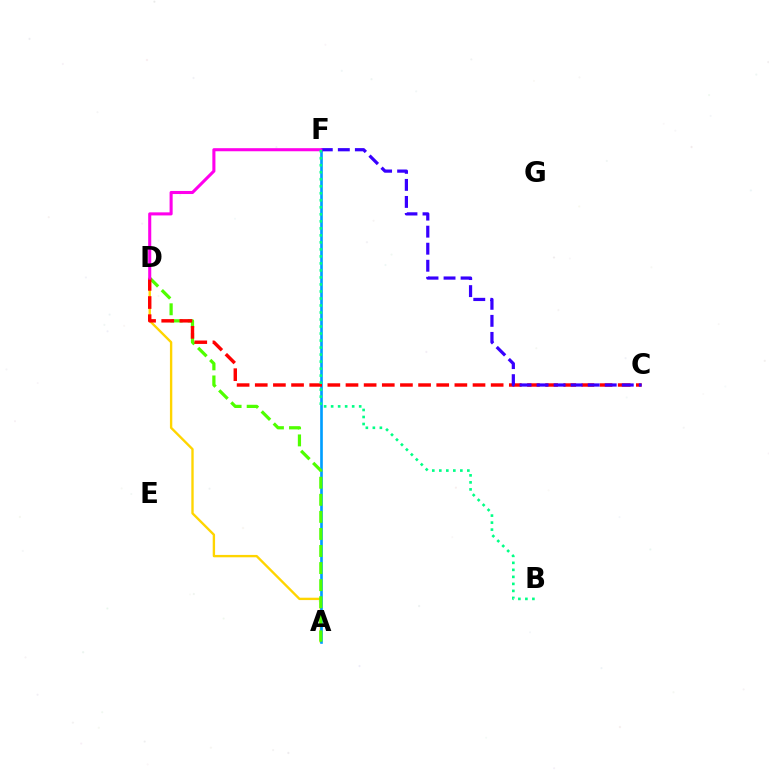{('A', 'D'): [{'color': '#ffd500', 'line_style': 'solid', 'thickness': 1.71}, {'color': '#4fff00', 'line_style': 'dashed', 'thickness': 2.32}], ('A', 'F'): [{'color': '#009eff', 'line_style': 'solid', 'thickness': 1.91}], ('C', 'D'): [{'color': '#ff0000', 'line_style': 'dashed', 'thickness': 2.47}], ('C', 'F'): [{'color': '#3700ff', 'line_style': 'dashed', 'thickness': 2.31}], ('D', 'F'): [{'color': '#ff00ed', 'line_style': 'solid', 'thickness': 2.21}], ('B', 'F'): [{'color': '#00ff86', 'line_style': 'dotted', 'thickness': 1.91}]}